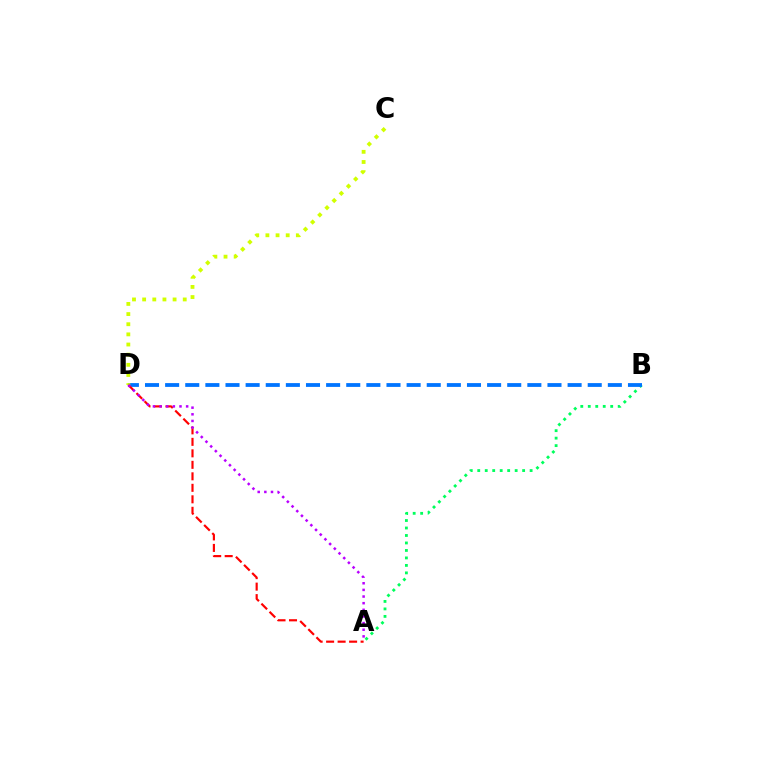{('A', 'B'): [{'color': '#00ff5c', 'line_style': 'dotted', 'thickness': 2.03}], ('B', 'D'): [{'color': '#0074ff', 'line_style': 'dashed', 'thickness': 2.73}], ('C', 'D'): [{'color': '#d1ff00', 'line_style': 'dotted', 'thickness': 2.76}], ('A', 'D'): [{'color': '#ff0000', 'line_style': 'dashed', 'thickness': 1.56}, {'color': '#b900ff', 'line_style': 'dotted', 'thickness': 1.8}]}